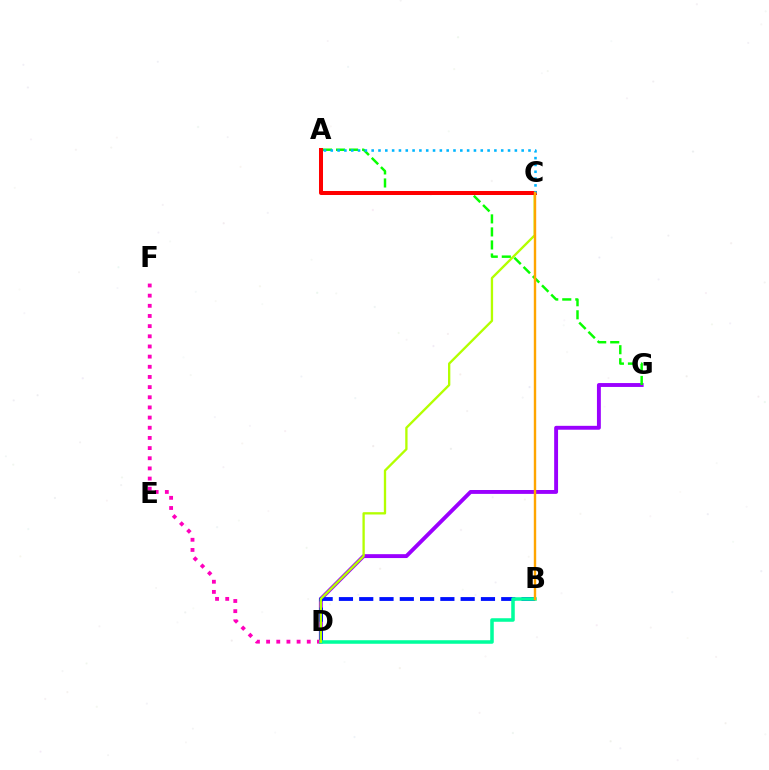{('D', 'G'): [{'color': '#9b00ff', 'line_style': 'solid', 'thickness': 2.8}], ('B', 'D'): [{'color': '#0010ff', 'line_style': 'dashed', 'thickness': 2.76}, {'color': '#00ff9d', 'line_style': 'solid', 'thickness': 2.55}], ('D', 'F'): [{'color': '#ff00bd', 'line_style': 'dotted', 'thickness': 2.76}], ('C', 'D'): [{'color': '#b3ff00', 'line_style': 'solid', 'thickness': 1.67}], ('A', 'G'): [{'color': '#08ff00', 'line_style': 'dashed', 'thickness': 1.77}], ('A', 'C'): [{'color': '#ff0000', 'line_style': 'solid', 'thickness': 2.89}, {'color': '#00b5ff', 'line_style': 'dotted', 'thickness': 1.85}], ('B', 'C'): [{'color': '#ffa500', 'line_style': 'solid', 'thickness': 1.73}]}